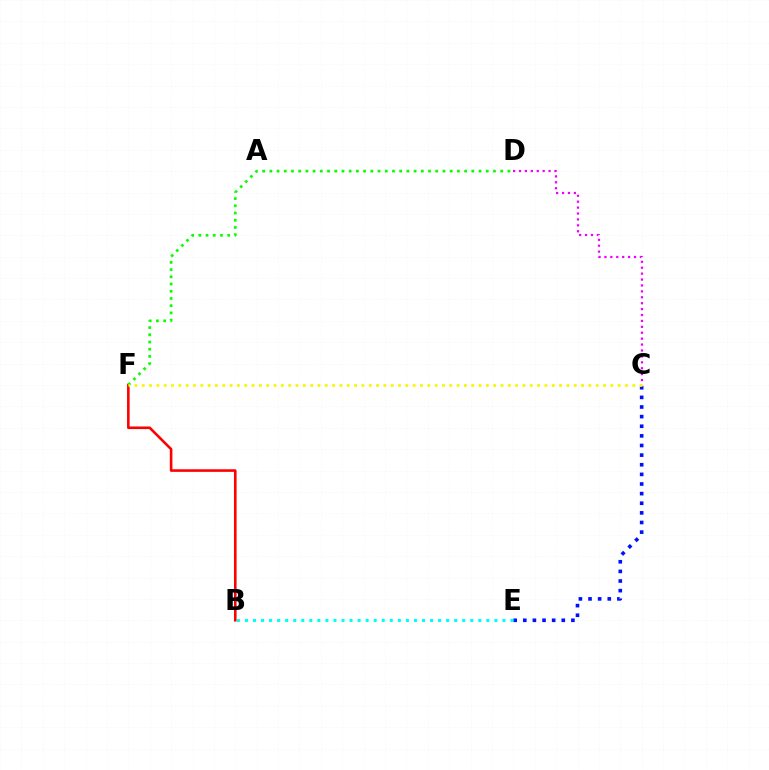{('B', 'F'): [{'color': '#ff0000', 'line_style': 'solid', 'thickness': 1.87}], ('C', 'E'): [{'color': '#0010ff', 'line_style': 'dotted', 'thickness': 2.62}], ('C', 'D'): [{'color': '#ee00ff', 'line_style': 'dotted', 'thickness': 1.61}], ('B', 'E'): [{'color': '#00fff6', 'line_style': 'dotted', 'thickness': 2.19}], ('D', 'F'): [{'color': '#08ff00', 'line_style': 'dotted', 'thickness': 1.96}], ('C', 'F'): [{'color': '#fcf500', 'line_style': 'dotted', 'thickness': 1.99}]}